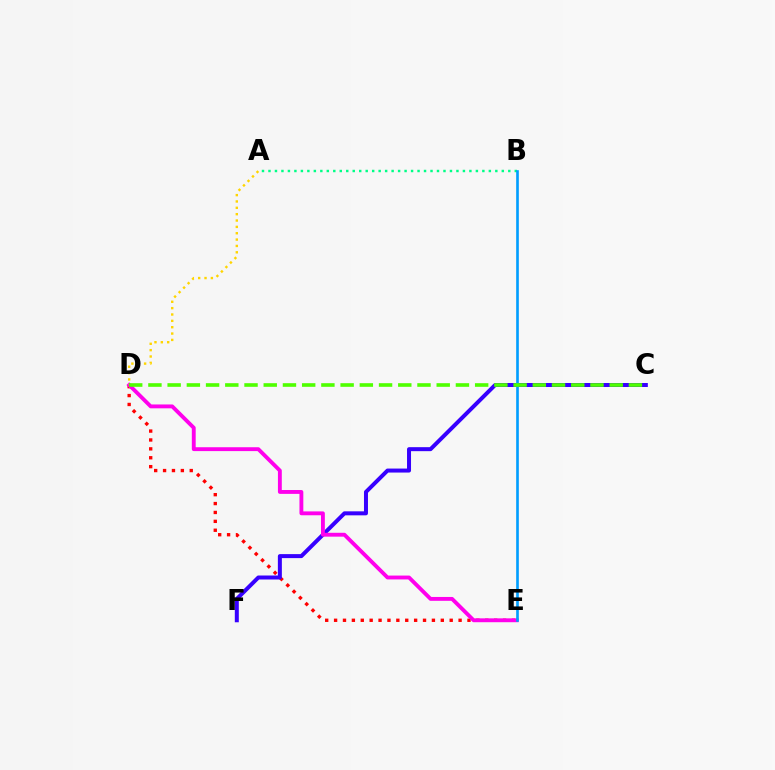{('D', 'E'): [{'color': '#ff0000', 'line_style': 'dotted', 'thickness': 2.42}, {'color': '#ff00ed', 'line_style': 'solid', 'thickness': 2.78}], ('C', 'F'): [{'color': '#3700ff', 'line_style': 'solid', 'thickness': 2.88}], ('A', 'B'): [{'color': '#00ff86', 'line_style': 'dotted', 'thickness': 1.76}], ('B', 'E'): [{'color': '#009eff', 'line_style': 'solid', 'thickness': 1.91}], ('A', 'D'): [{'color': '#ffd500', 'line_style': 'dotted', 'thickness': 1.73}], ('C', 'D'): [{'color': '#4fff00', 'line_style': 'dashed', 'thickness': 2.61}]}